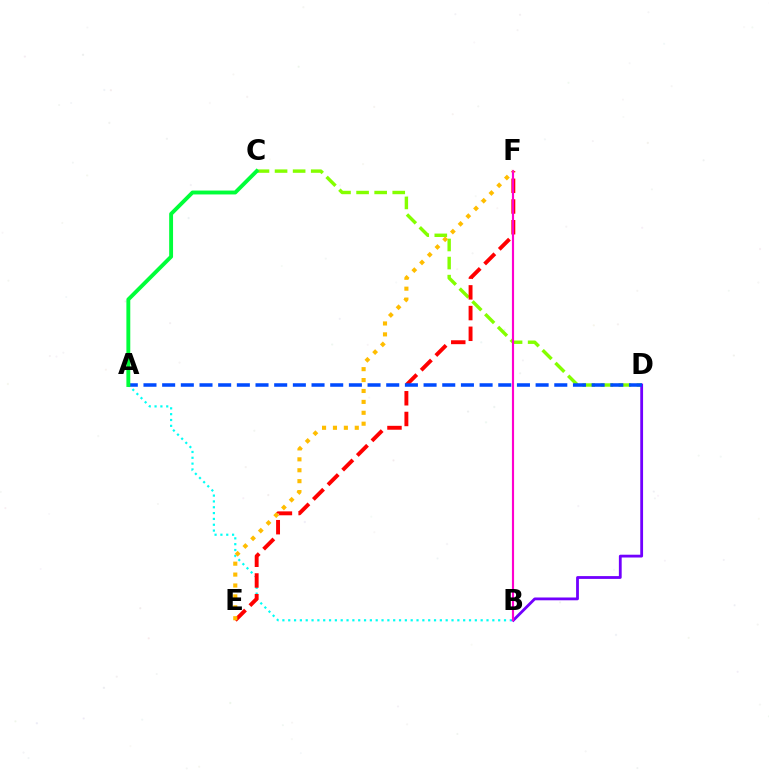{('A', 'B'): [{'color': '#00fff6', 'line_style': 'dotted', 'thickness': 1.58}], ('C', 'D'): [{'color': '#84ff00', 'line_style': 'dashed', 'thickness': 2.46}], ('B', 'D'): [{'color': '#7200ff', 'line_style': 'solid', 'thickness': 2.02}], ('E', 'F'): [{'color': '#ff0000', 'line_style': 'dashed', 'thickness': 2.81}, {'color': '#ffbd00', 'line_style': 'dotted', 'thickness': 2.96}], ('B', 'F'): [{'color': '#ff00cf', 'line_style': 'solid', 'thickness': 1.55}], ('A', 'D'): [{'color': '#004bff', 'line_style': 'dashed', 'thickness': 2.54}], ('A', 'C'): [{'color': '#00ff39', 'line_style': 'solid', 'thickness': 2.79}]}